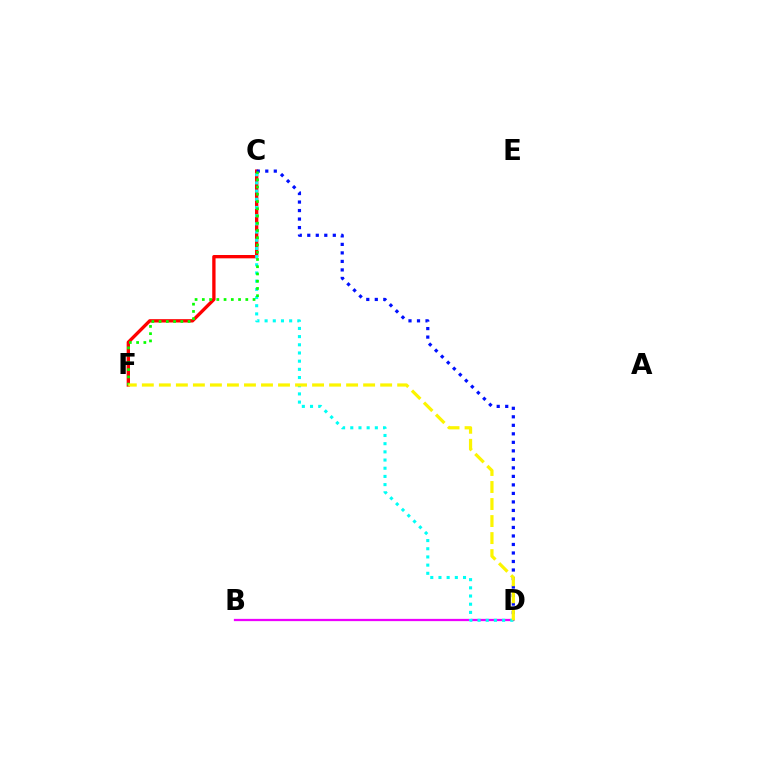{('B', 'D'): [{'color': '#ee00ff', 'line_style': 'solid', 'thickness': 1.63}], ('C', 'F'): [{'color': '#ff0000', 'line_style': 'solid', 'thickness': 2.4}, {'color': '#08ff00', 'line_style': 'dotted', 'thickness': 1.97}], ('C', 'D'): [{'color': '#0010ff', 'line_style': 'dotted', 'thickness': 2.31}, {'color': '#00fff6', 'line_style': 'dotted', 'thickness': 2.22}], ('D', 'F'): [{'color': '#fcf500', 'line_style': 'dashed', 'thickness': 2.31}]}